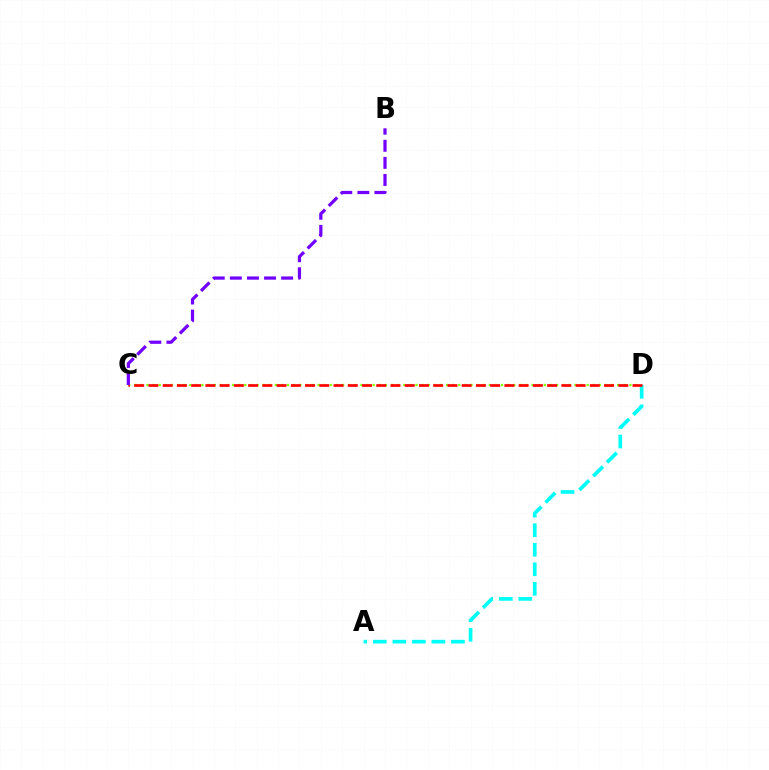{('A', 'D'): [{'color': '#00fff6', 'line_style': 'dashed', 'thickness': 2.65}], ('C', 'D'): [{'color': '#84ff00', 'line_style': 'dotted', 'thickness': 1.66}, {'color': '#ff0000', 'line_style': 'dashed', 'thickness': 1.93}], ('B', 'C'): [{'color': '#7200ff', 'line_style': 'dashed', 'thickness': 2.32}]}